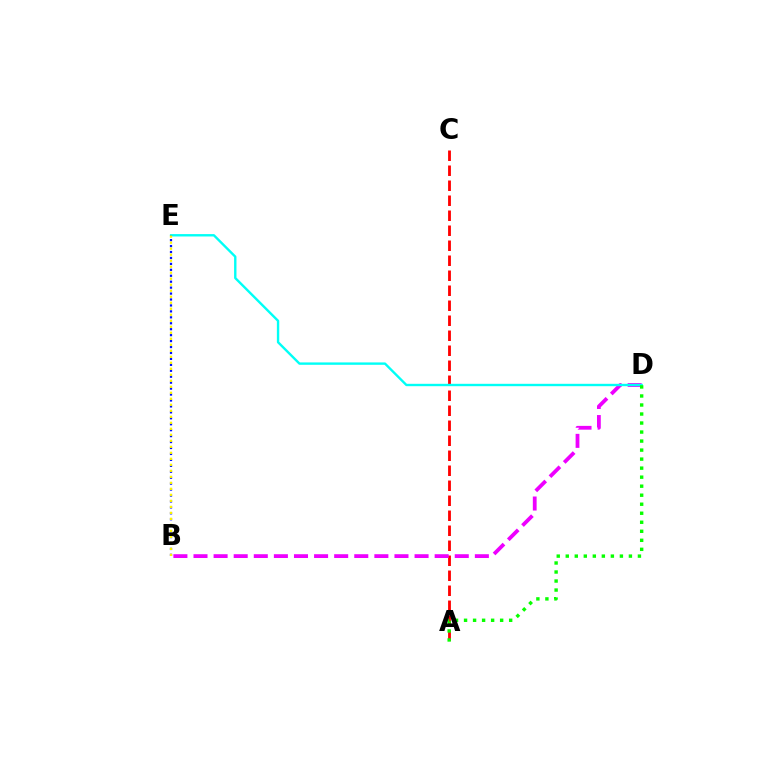{('A', 'C'): [{'color': '#ff0000', 'line_style': 'dashed', 'thickness': 2.04}], ('B', 'D'): [{'color': '#ee00ff', 'line_style': 'dashed', 'thickness': 2.73}], ('D', 'E'): [{'color': '#00fff6', 'line_style': 'solid', 'thickness': 1.71}], ('B', 'E'): [{'color': '#0010ff', 'line_style': 'dotted', 'thickness': 1.61}, {'color': '#fcf500', 'line_style': 'dotted', 'thickness': 1.63}], ('A', 'D'): [{'color': '#08ff00', 'line_style': 'dotted', 'thickness': 2.45}]}